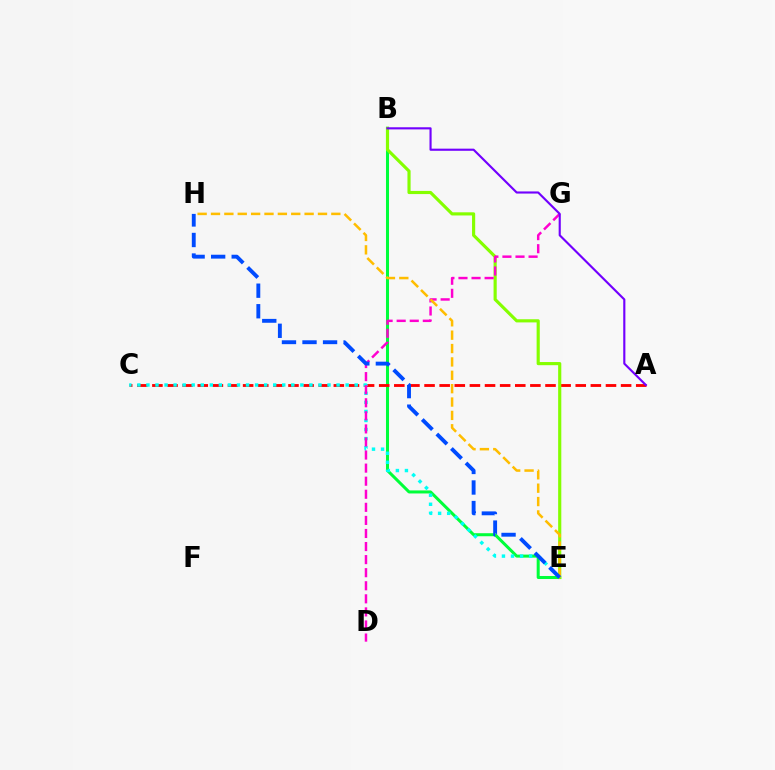{('B', 'E'): [{'color': '#00ff39', 'line_style': 'solid', 'thickness': 2.18}, {'color': '#84ff00', 'line_style': 'solid', 'thickness': 2.27}], ('A', 'C'): [{'color': '#ff0000', 'line_style': 'dashed', 'thickness': 2.05}], ('C', 'E'): [{'color': '#00fff6', 'line_style': 'dotted', 'thickness': 2.46}], ('D', 'G'): [{'color': '#ff00cf', 'line_style': 'dashed', 'thickness': 1.78}], ('A', 'B'): [{'color': '#7200ff', 'line_style': 'solid', 'thickness': 1.54}], ('E', 'H'): [{'color': '#ffbd00', 'line_style': 'dashed', 'thickness': 1.82}, {'color': '#004bff', 'line_style': 'dashed', 'thickness': 2.79}]}